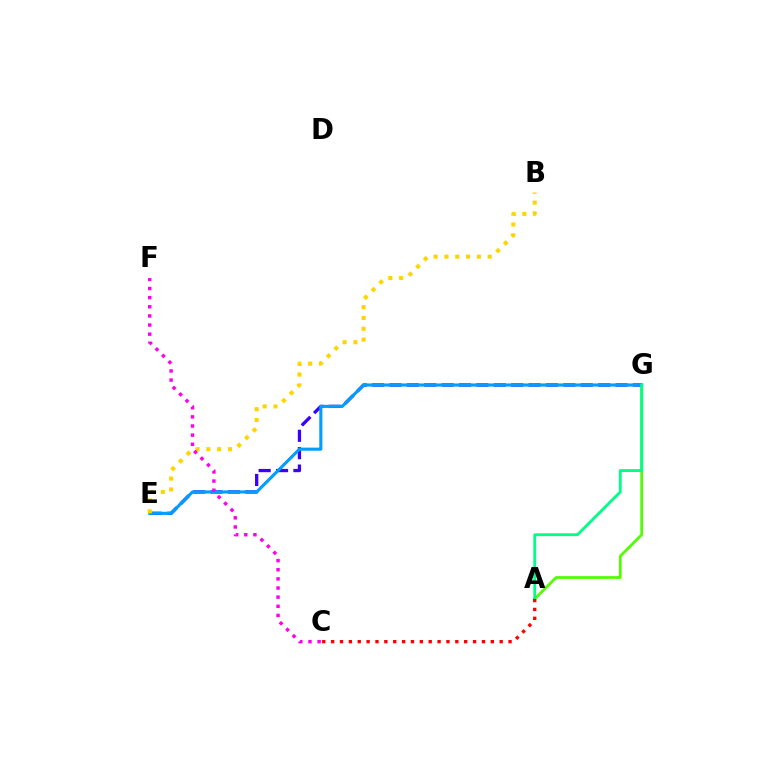{('A', 'G'): [{'color': '#4fff00', 'line_style': 'solid', 'thickness': 1.97}, {'color': '#00ff86', 'line_style': 'solid', 'thickness': 2.05}], ('E', 'G'): [{'color': '#3700ff', 'line_style': 'dashed', 'thickness': 2.36}, {'color': '#009eff', 'line_style': 'solid', 'thickness': 2.23}], ('B', 'E'): [{'color': '#ffd500', 'line_style': 'dotted', 'thickness': 2.94}], ('C', 'F'): [{'color': '#ff00ed', 'line_style': 'dotted', 'thickness': 2.48}], ('A', 'C'): [{'color': '#ff0000', 'line_style': 'dotted', 'thickness': 2.41}]}